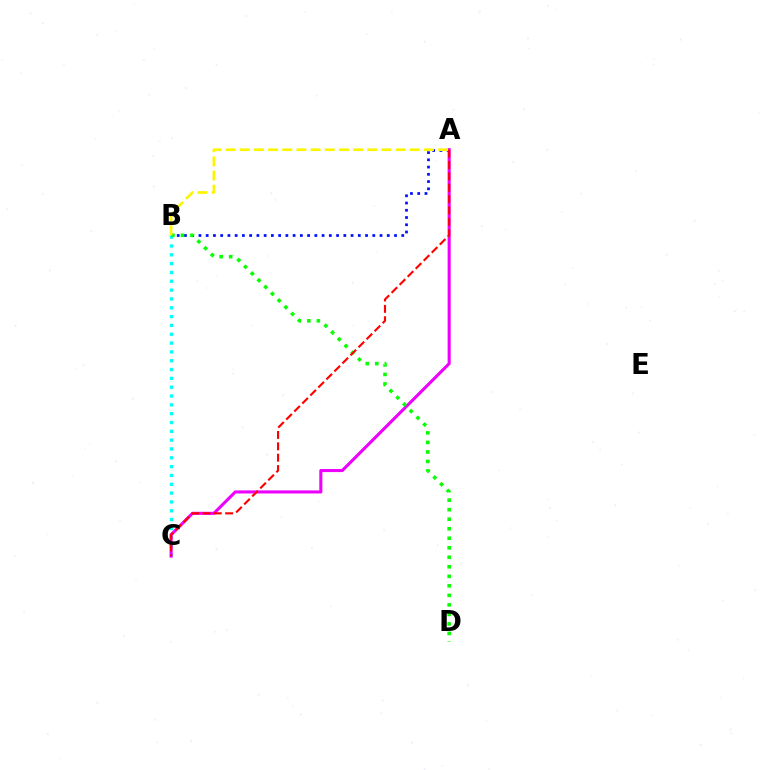{('B', 'C'): [{'color': '#00fff6', 'line_style': 'dotted', 'thickness': 2.4}], ('A', 'B'): [{'color': '#0010ff', 'line_style': 'dotted', 'thickness': 1.97}, {'color': '#fcf500', 'line_style': 'dashed', 'thickness': 1.93}], ('A', 'C'): [{'color': '#ee00ff', 'line_style': 'solid', 'thickness': 2.22}, {'color': '#ff0000', 'line_style': 'dashed', 'thickness': 1.54}], ('B', 'D'): [{'color': '#08ff00', 'line_style': 'dotted', 'thickness': 2.59}]}